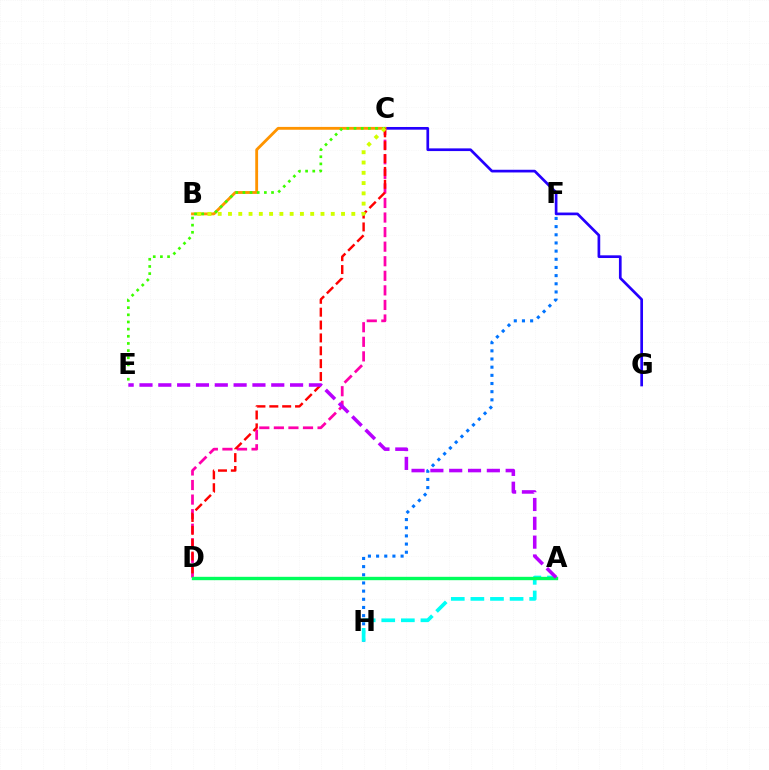{('F', 'H'): [{'color': '#0074ff', 'line_style': 'dotted', 'thickness': 2.22}], ('C', 'G'): [{'color': '#2500ff', 'line_style': 'solid', 'thickness': 1.94}], ('B', 'C'): [{'color': '#ff9400', 'line_style': 'solid', 'thickness': 2.05}, {'color': '#d1ff00', 'line_style': 'dotted', 'thickness': 2.79}], ('C', 'D'): [{'color': '#ff00ac', 'line_style': 'dashed', 'thickness': 1.98}, {'color': '#ff0000', 'line_style': 'dashed', 'thickness': 1.75}], ('A', 'H'): [{'color': '#00fff6', 'line_style': 'dashed', 'thickness': 2.66}], ('A', 'D'): [{'color': '#00ff5c', 'line_style': 'solid', 'thickness': 2.42}], ('C', 'E'): [{'color': '#3dff00', 'line_style': 'dotted', 'thickness': 1.94}], ('A', 'E'): [{'color': '#b900ff', 'line_style': 'dashed', 'thickness': 2.56}]}